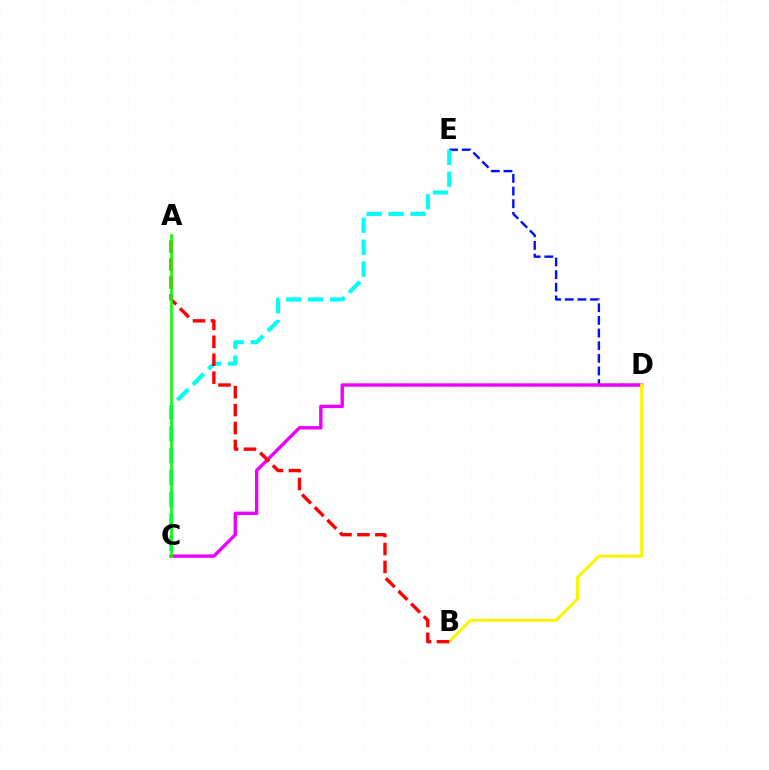{('D', 'E'): [{'color': '#0010ff', 'line_style': 'dashed', 'thickness': 1.72}], ('C', 'E'): [{'color': '#00fff6', 'line_style': 'dashed', 'thickness': 2.98}], ('C', 'D'): [{'color': '#ee00ff', 'line_style': 'solid', 'thickness': 2.44}], ('B', 'D'): [{'color': '#fcf500', 'line_style': 'solid', 'thickness': 2.16}], ('A', 'B'): [{'color': '#ff0000', 'line_style': 'dashed', 'thickness': 2.44}], ('A', 'C'): [{'color': '#08ff00', 'line_style': 'solid', 'thickness': 1.87}]}